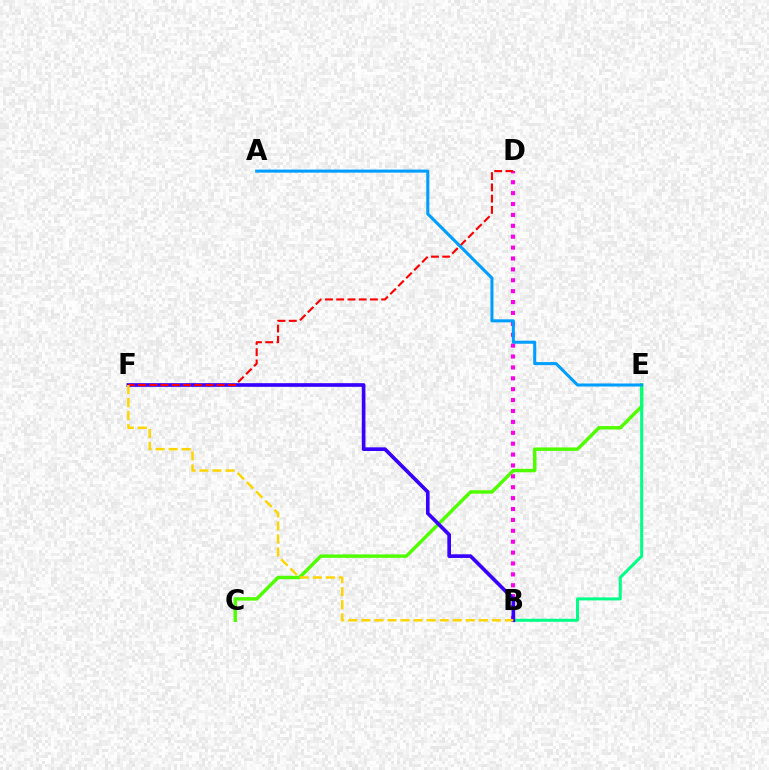{('C', 'E'): [{'color': '#4fff00', 'line_style': 'solid', 'thickness': 2.47}], ('B', 'D'): [{'color': '#ff00ed', 'line_style': 'dotted', 'thickness': 2.96}], ('B', 'E'): [{'color': '#00ff86', 'line_style': 'solid', 'thickness': 2.16}], ('B', 'F'): [{'color': '#3700ff', 'line_style': 'solid', 'thickness': 2.63}, {'color': '#ffd500', 'line_style': 'dashed', 'thickness': 1.77}], ('D', 'F'): [{'color': '#ff0000', 'line_style': 'dashed', 'thickness': 1.53}], ('A', 'E'): [{'color': '#009eff', 'line_style': 'solid', 'thickness': 2.19}]}